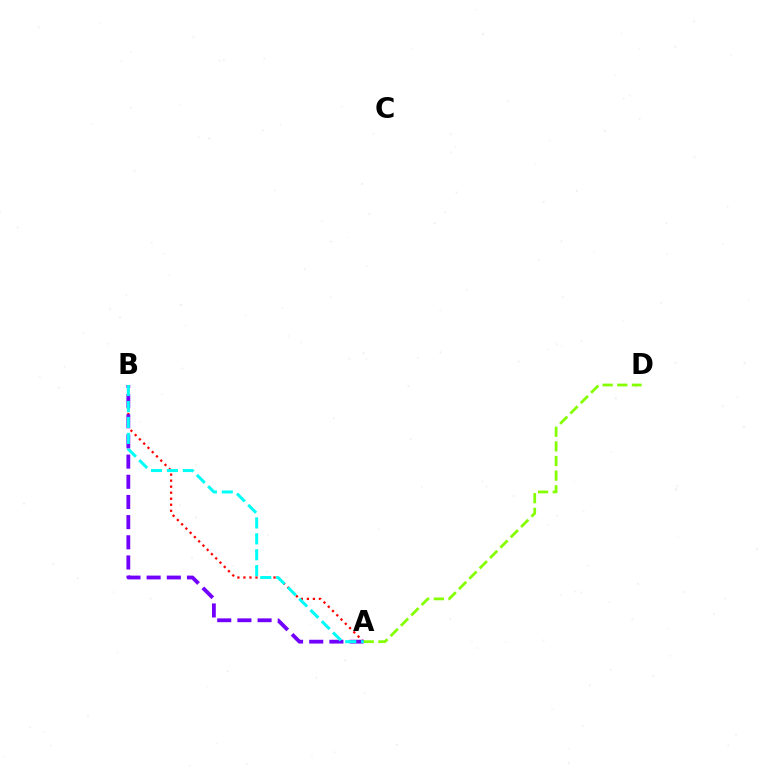{('A', 'B'): [{'color': '#ff0000', 'line_style': 'dotted', 'thickness': 1.64}, {'color': '#7200ff', 'line_style': 'dashed', 'thickness': 2.74}, {'color': '#00fff6', 'line_style': 'dashed', 'thickness': 2.16}], ('A', 'D'): [{'color': '#84ff00', 'line_style': 'dashed', 'thickness': 1.99}]}